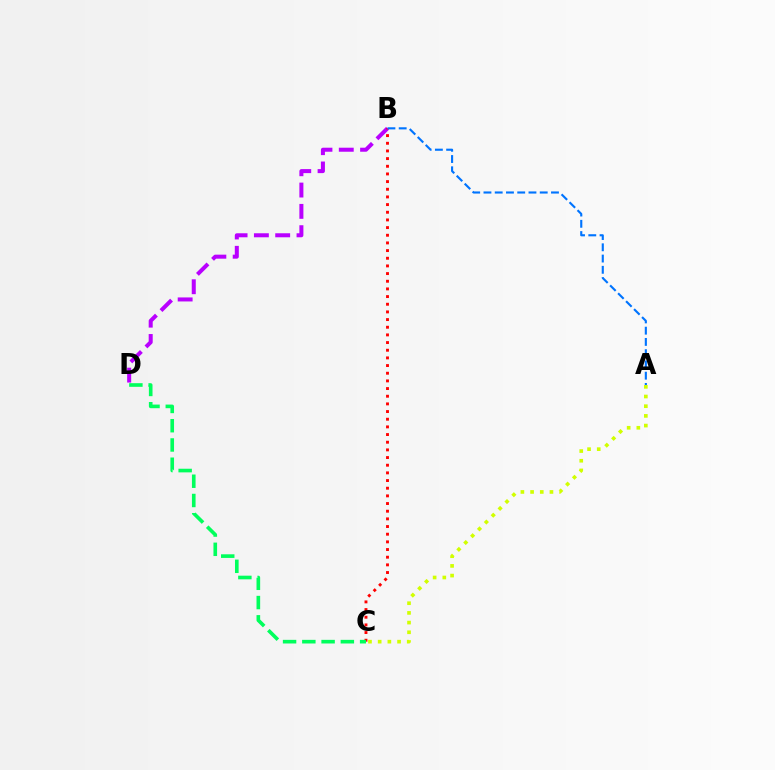{('B', 'D'): [{'color': '#b900ff', 'line_style': 'dashed', 'thickness': 2.89}], ('A', 'C'): [{'color': '#d1ff00', 'line_style': 'dotted', 'thickness': 2.63}], ('B', 'C'): [{'color': '#ff0000', 'line_style': 'dotted', 'thickness': 2.08}], ('C', 'D'): [{'color': '#00ff5c', 'line_style': 'dashed', 'thickness': 2.62}], ('A', 'B'): [{'color': '#0074ff', 'line_style': 'dashed', 'thickness': 1.53}]}